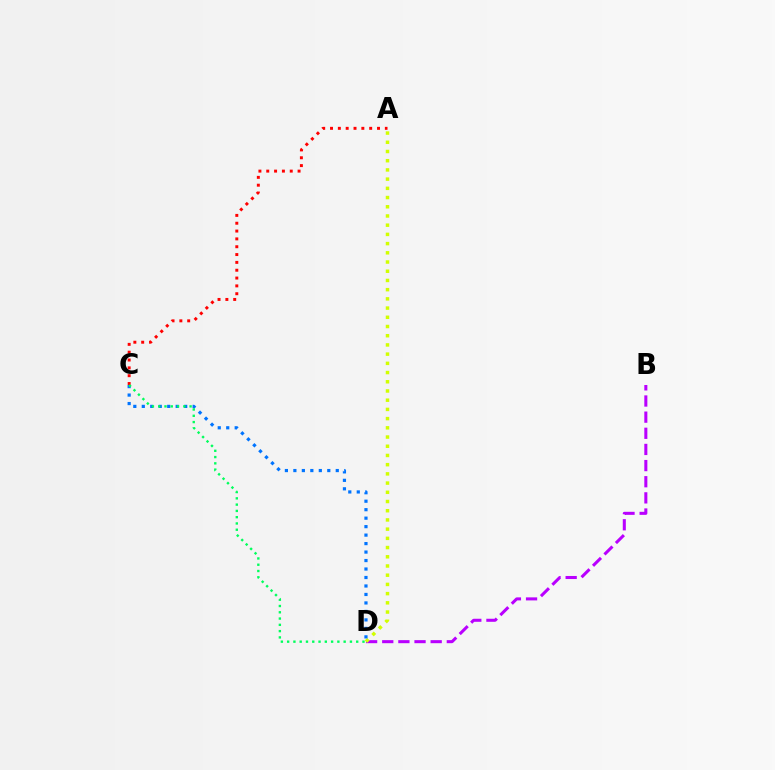{('B', 'D'): [{'color': '#b900ff', 'line_style': 'dashed', 'thickness': 2.19}], ('A', 'D'): [{'color': '#d1ff00', 'line_style': 'dotted', 'thickness': 2.5}], ('A', 'C'): [{'color': '#ff0000', 'line_style': 'dotted', 'thickness': 2.13}], ('C', 'D'): [{'color': '#0074ff', 'line_style': 'dotted', 'thickness': 2.3}, {'color': '#00ff5c', 'line_style': 'dotted', 'thickness': 1.71}]}